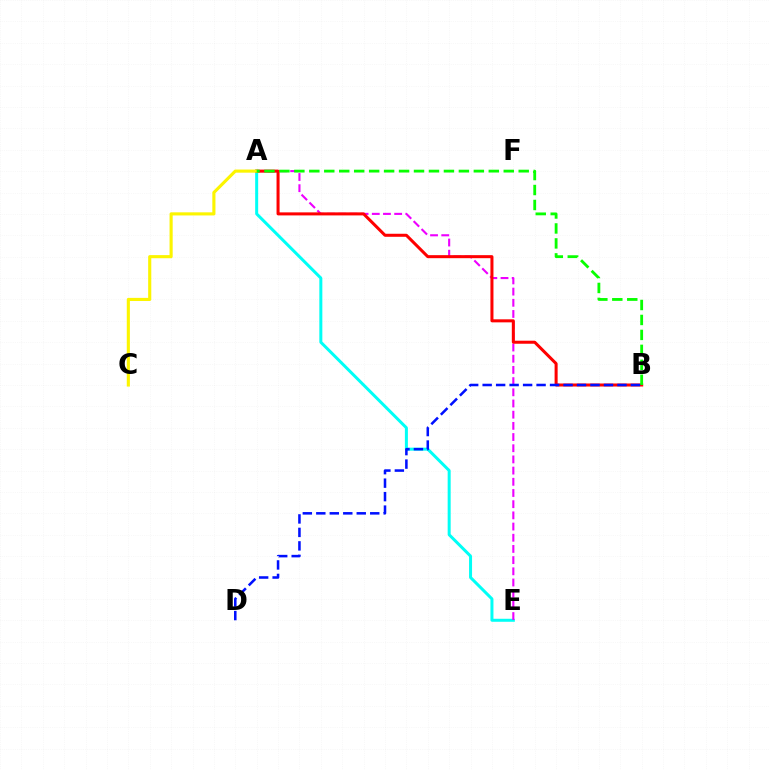{('A', 'E'): [{'color': '#00fff6', 'line_style': 'solid', 'thickness': 2.16}, {'color': '#ee00ff', 'line_style': 'dashed', 'thickness': 1.52}], ('A', 'B'): [{'color': '#ff0000', 'line_style': 'solid', 'thickness': 2.18}, {'color': '#08ff00', 'line_style': 'dashed', 'thickness': 2.03}], ('A', 'C'): [{'color': '#fcf500', 'line_style': 'solid', 'thickness': 2.25}], ('B', 'D'): [{'color': '#0010ff', 'line_style': 'dashed', 'thickness': 1.83}]}